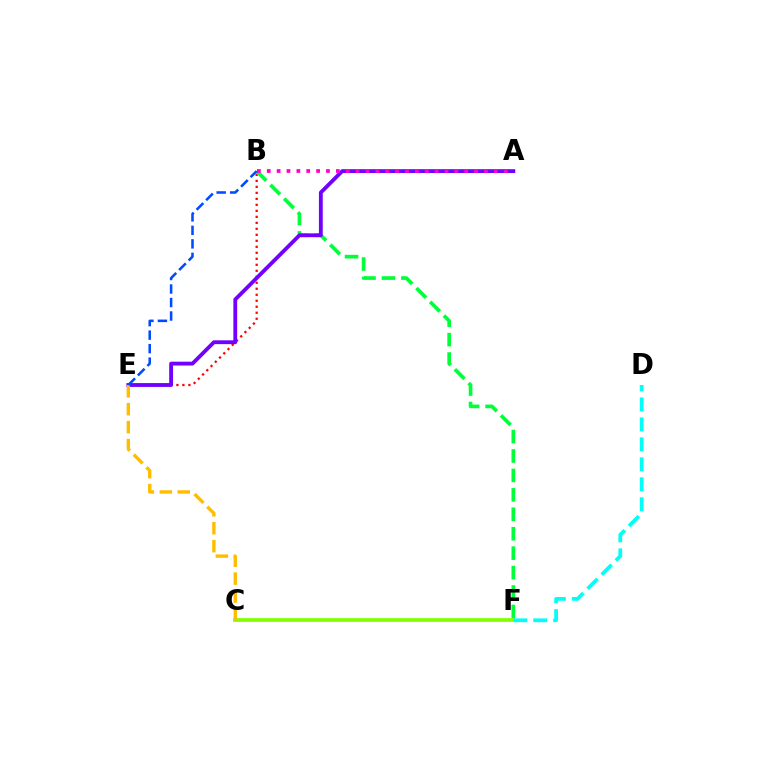{('B', 'E'): [{'color': '#ff0000', 'line_style': 'dotted', 'thickness': 1.63}, {'color': '#004bff', 'line_style': 'dashed', 'thickness': 1.83}], ('B', 'F'): [{'color': '#00ff39', 'line_style': 'dashed', 'thickness': 2.64}], ('A', 'E'): [{'color': '#7200ff', 'line_style': 'solid', 'thickness': 2.76}], ('A', 'B'): [{'color': '#ff00cf', 'line_style': 'dotted', 'thickness': 2.68}], ('C', 'F'): [{'color': '#84ff00', 'line_style': 'solid', 'thickness': 2.7}], ('C', 'E'): [{'color': '#ffbd00', 'line_style': 'dashed', 'thickness': 2.44}], ('D', 'F'): [{'color': '#00fff6', 'line_style': 'dashed', 'thickness': 2.71}]}